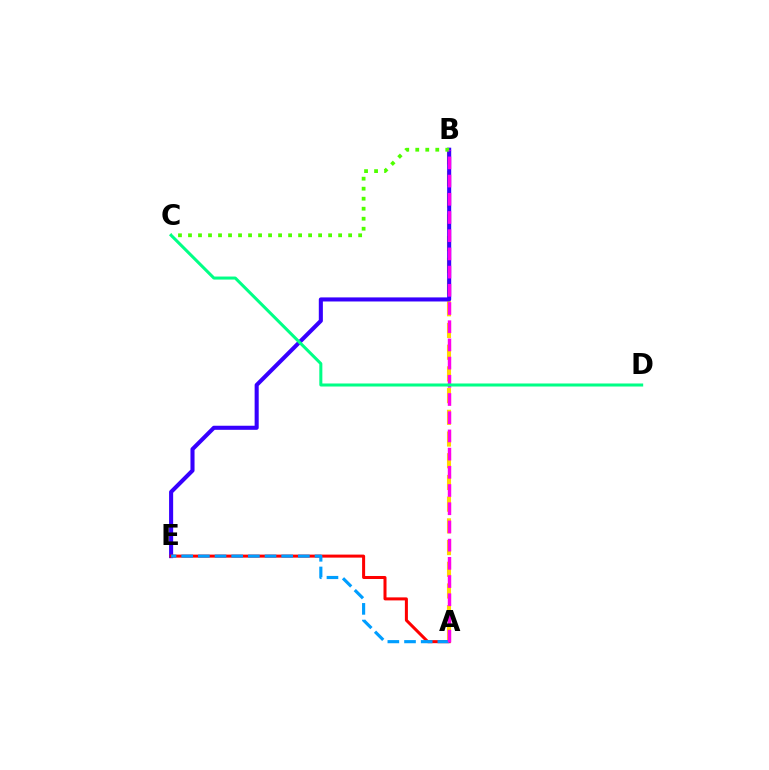{('A', 'B'): [{'color': '#ffd500', 'line_style': 'dashed', 'thickness': 2.95}, {'color': '#ff00ed', 'line_style': 'dashed', 'thickness': 2.47}], ('B', 'E'): [{'color': '#3700ff', 'line_style': 'solid', 'thickness': 2.93}], ('A', 'E'): [{'color': '#ff0000', 'line_style': 'solid', 'thickness': 2.18}, {'color': '#009eff', 'line_style': 'dashed', 'thickness': 2.26}], ('B', 'C'): [{'color': '#4fff00', 'line_style': 'dotted', 'thickness': 2.72}], ('C', 'D'): [{'color': '#00ff86', 'line_style': 'solid', 'thickness': 2.18}]}